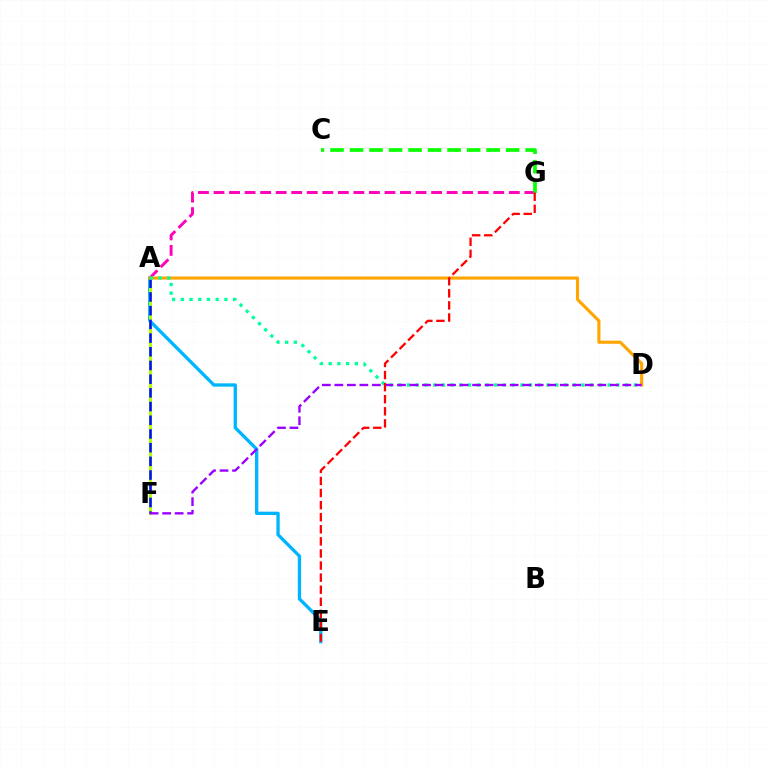{('A', 'G'): [{'color': '#ff00bd', 'line_style': 'dashed', 'thickness': 2.11}], ('A', 'E'): [{'color': '#00b5ff', 'line_style': 'solid', 'thickness': 2.39}], ('C', 'G'): [{'color': '#08ff00', 'line_style': 'dashed', 'thickness': 2.65}], ('A', 'F'): [{'color': '#b3ff00', 'line_style': 'solid', 'thickness': 2.19}, {'color': '#0010ff', 'line_style': 'dashed', 'thickness': 1.86}], ('A', 'D'): [{'color': '#ffa500', 'line_style': 'solid', 'thickness': 2.25}, {'color': '#00ff9d', 'line_style': 'dotted', 'thickness': 2.37}], ('D', 'F'): [{'color': '#9b00ff', 'line_style': 'dashed', 'thickness': 1.7}], ('E', 'G'): [{'color': '#ff0000', 'line_style': 'dashed', 'thickness': 1.64}]}